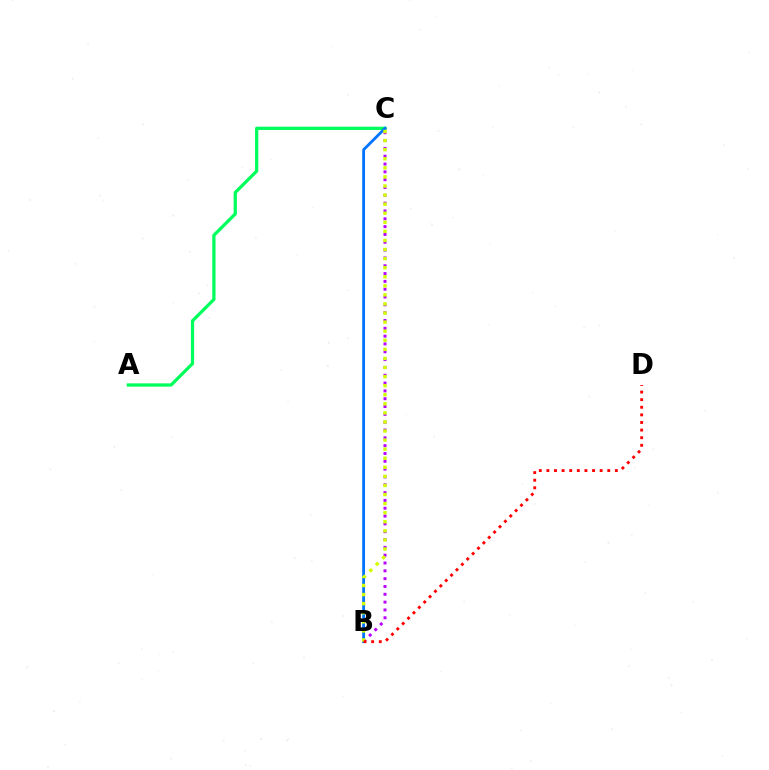{('A', 'C'): [{'color': '#00ff5c', 'line_style': 'solid', 'thickness': 2.35}], ('B', 'C'): [{'color': '#b900ff', 'line_style': 'dotted', 'thickness': 2.13}, {'color': '#0074ff', 'line_style': 'solid', 'thickness': 2.03}, {'color': '#d1ff00', 'line_style': 'dotted', 'thickness': 2.47}], ('B', 'D'): [{'color': '#ff0000', 'line_style': 'dotted', 'thickness': 2.07}]}